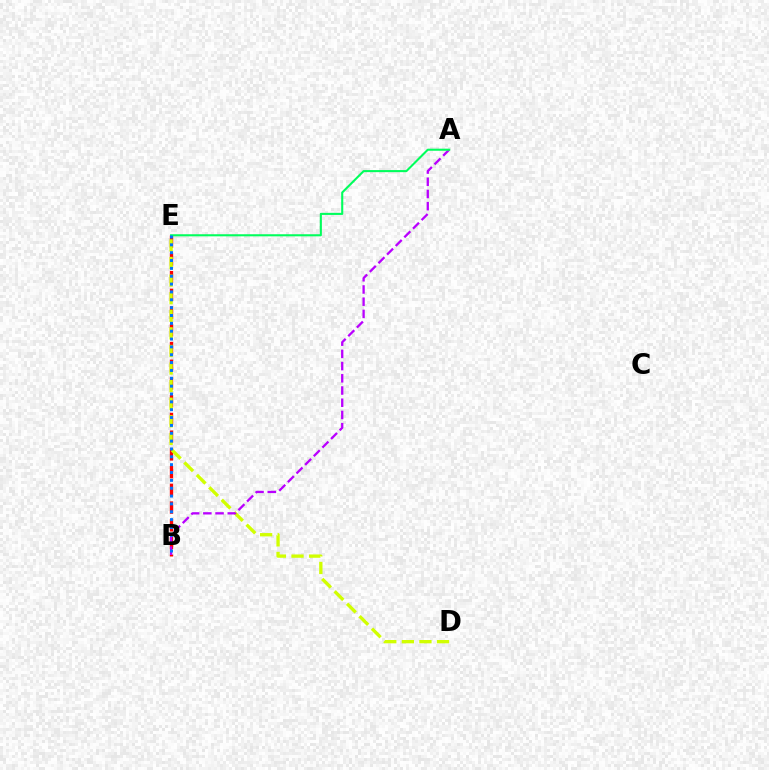{('B', 'E'): [{'color': '#ff0000', 'line_style': 'dashed', 'thickness': 2.41}, {'color': '#0074ff', 'line_style': 'dotted', 'thickness': 2.13}], ('D', 'E'): [{'color': '#d1ff00', 'line_style': 'dashed', 'thickness': 2.39}], ('A', 'B'): [{'color': '#b900ff', 'line_style': 'dashed', 'thickness': 1.66}], ('A', 'E'): [{'color': '#00ff5c', 'line_style': 'solid', 'thickness': 1.5}]}